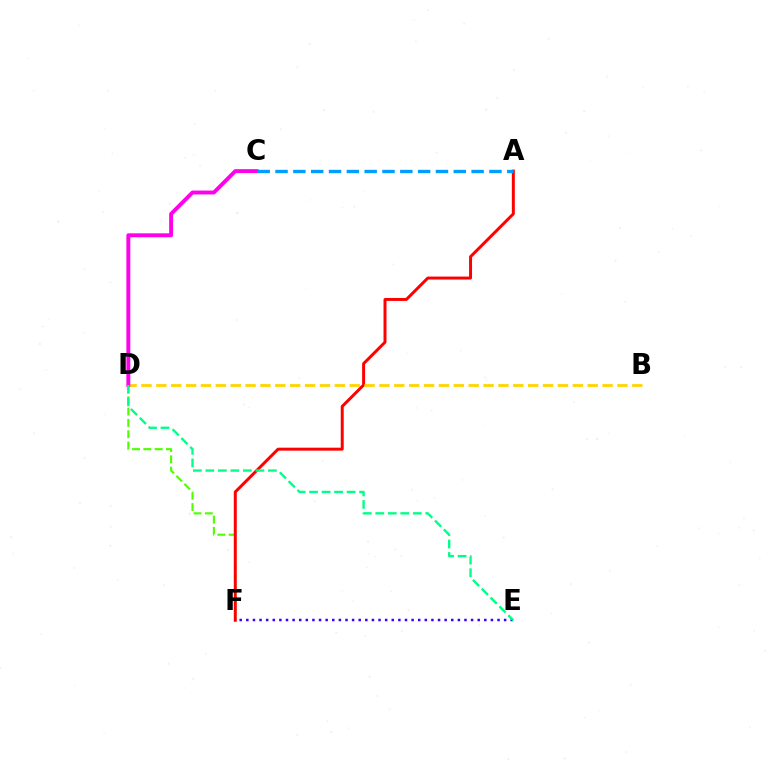{('D', 'F'): [{'color': '#4fff00', 'line_style': 'dashed', 'thickness': 1.54}], ('A', 'F'): [{'color': '#ff0000', 'line_style': 'solid', 'thickness': 2.14}], ('B', 'D'): [{'color': '#ffd500', 'line_style': 'dashed', 'thickness': 2.02}], ('C', 'D'): [{'color': '#ff00ed', 'line_style': 'solid', 'thickness': 2.82}], ('A', 'C'): [{'color': '#009eff', 'line_style': 'dashed', 'thickness': 2.42}], ('E', 'F'): [{'color': '#3700ff', 'line_style': 'dotted', 'thickness': 1.8}], ('D', 'E'): [{'color': '#00ff86', 'line_style': 'dashed', 'thickness': 1.7}]}